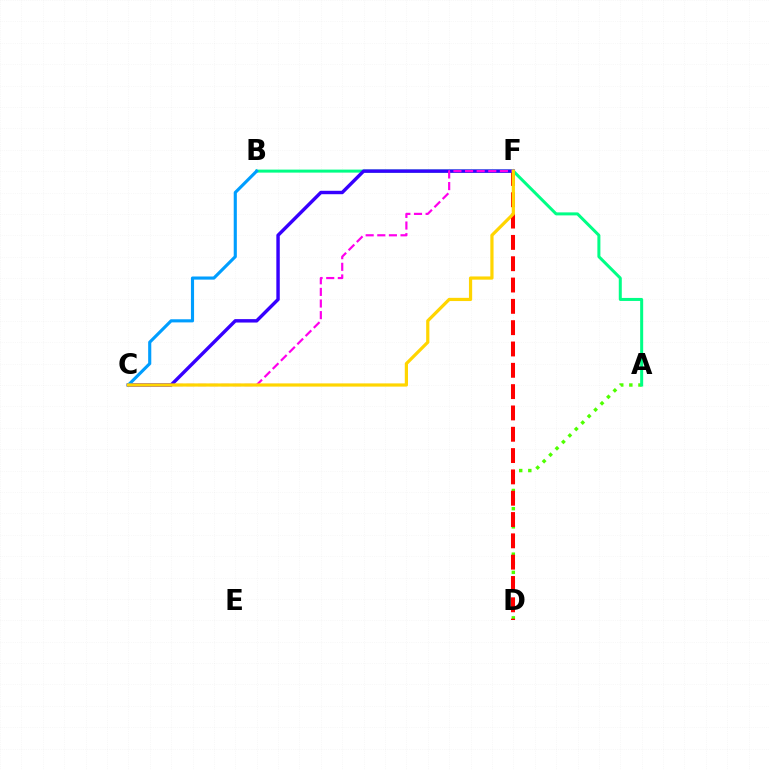{('A', 'D'): [{'color': '#4fff00', 'line_style': 'dotted', 'thickness': 2.47}], ('A', 'B'): [{'color': '#00ff86', 'line_style': 'solid', 'thickness': 2.17}], ('D', 'F'): [{'color': '#ff0000', 'line_style': 'dashed', 'thickness': 2.9}], ('C', 'F'): [{'color': '#3700ff', 'line_style': 'solid', 'thickness': 2.46}, {'color': '#ff00ed', 'line_style': 'dashed', 'thickness': 1.58}, {'color': '#ffd500', 'line_style': 'solid', 'thickness': 2.31}], ('B', 'C'): [{'color': '#009eff', 'line_style': 'solid', 'thickness': 2.25}]}